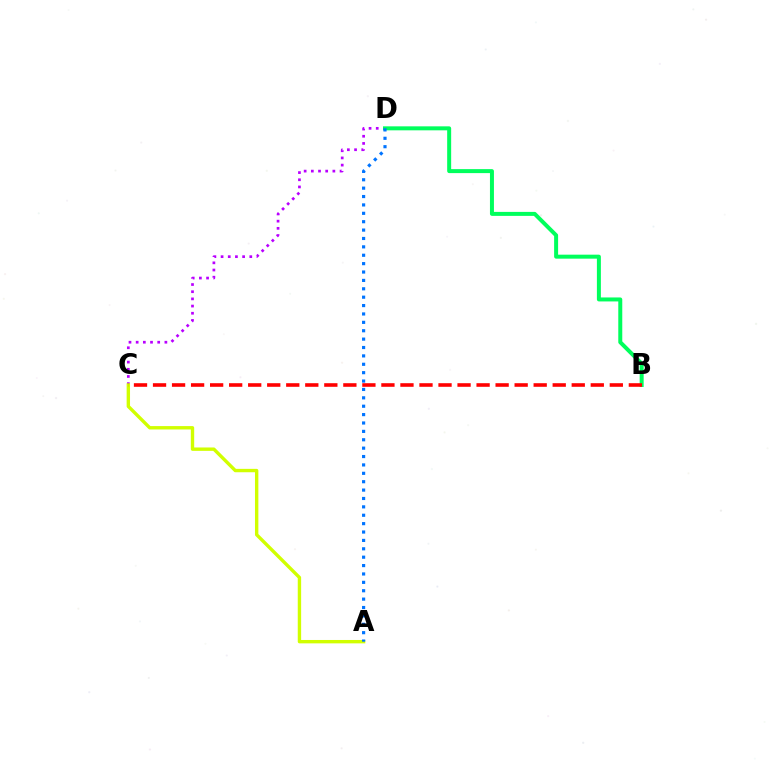{('C', 'D'): [{'color': '#b900ff', 'line_style': 'dotted', 'thickness': 1.95}], ('B', 'D'): [{'color': '#00ff5c', 'line_style': 'solid', 'thickness': 2.87}], ('A', 'C'): [{'color': '#d1ff00', 'line_style': 'solid', 'thickness': 2.44}], ('B', 'C'): [{'color': '#ff0000', 'line_style': 'dashed', 'thickness': 2.59}], ('A', 'D'): [{'color': '#0074ff', 'line_style': 'dotted', 'thickness': 2.28}]}